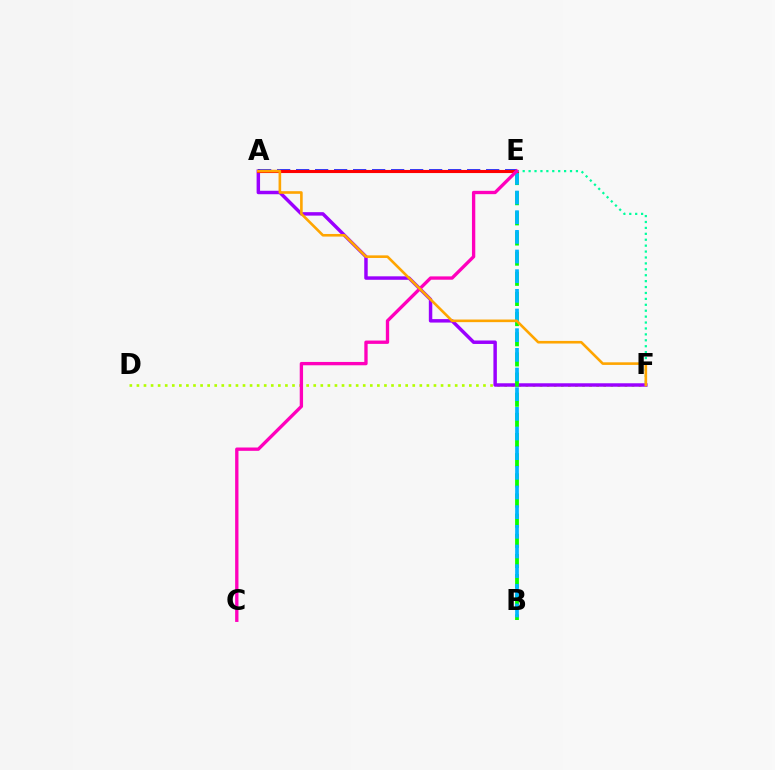{('D', 'F'): [{'color': '#b3ff00', 'line_style': 'dotted', 'thickness': 1.92}], ('A', 'F'): [{'color': '#9b00ff', 'line_style': 'solid', 'thickness': 2.49}, {'color': '#ffa500', 'line_style': 'solid', 'thickness': 1.88}], ('A', 'E'): [{'color': '#0010ff', 'line_style': 'dashed', 'thickness': 2.58}, {'color': '#ff0000', 'line_style': 'solid', 'thickness': 2.23}], ('B', 'E'): [{'color': '#08ff00', 'line_style': 'dashed', 'thickness': 2.74}, {'color': '#00b5ff', 'line_style': 'dashed', 'thickness': 2.67}], ('E', 'F'): [{'color': '#00ff9d', 'line_style': 'dotted', 'thickness': 1.61}], ('C', 'E'): [{'color': '#ff00bd', 'line_style': 'solid', 'thickness': 2.4}]}